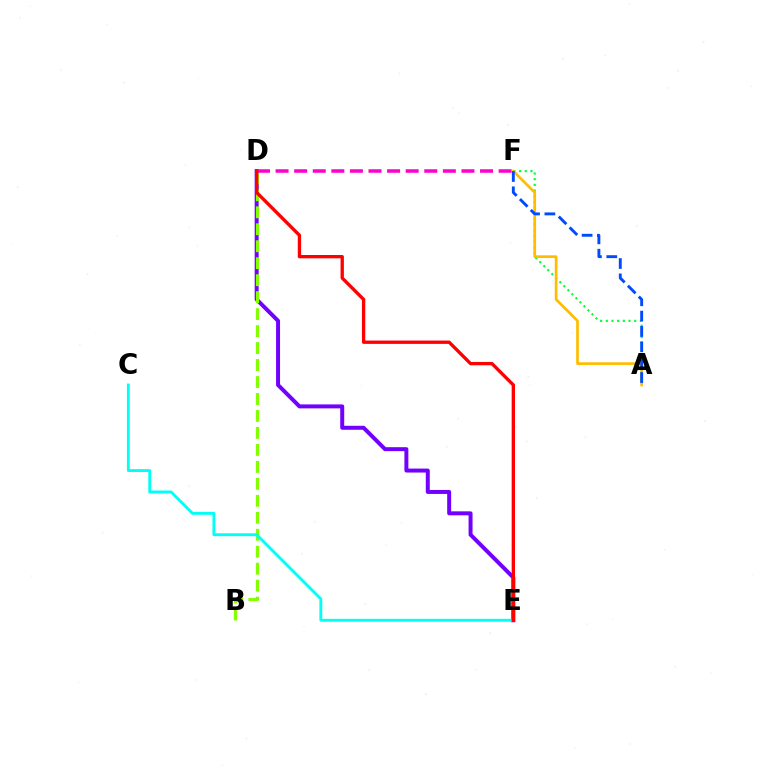{('D', 'E'): [{'color': '#7200ff', 'line_style': 'solid', 'thickness': 2.86}, {'color': '#ff0000', 'line_style': 'solid', 'thickness': 2.4}], ('B', 'D'): [{'color': '#84ff00', 'line_style': 'dashed', 'thickness': 2.31}], ('A', 'F'): [{'color': '#00ff39', 'line_style': 'dotted', 'thickness': 1.54}, {'color': '#ffbd00', 'line_style': 'solid', 'thickness': 1.95}, {'color': '#004bff', 'line_style': 'dashed', 'thickness': 2.09}], ('D', 'F'): [{'color': '#ff00cf', 'line_style': 'dashed', 'thickness': 2.52}], ('C', 'E'): [{'color': '#00fff6', 'line_style': 'solid', 'thickness': 2.07}]}